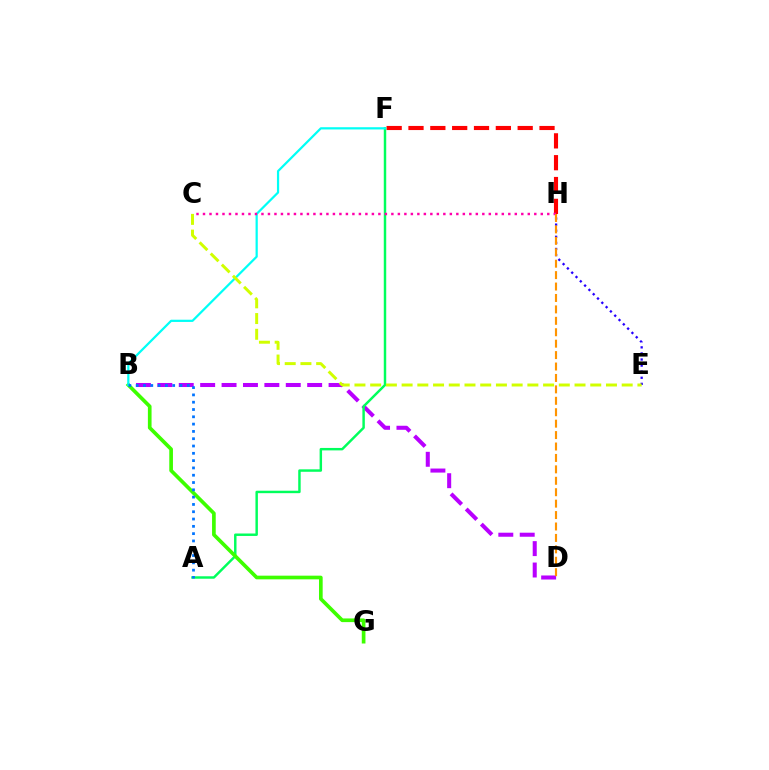{('E', 'H'): [{'color': '#2500ff', 'line_style': 'dotted', 'thickness': 1.65}], ('F', 'H'): [{'color': '#ff0000', 'line_style': 'dashed', 'thickness': 2.97}], ('B', 'D'): [{'color': '#b900ff', 'line_style': 'dashed', 'thickness': 2.91}], ('A', 'F'): [{'color': '#00ff5c', 'line_style': 'solid', 'thickness': 1.76}], ('B', 'G'): [{'color': '#3dff00', 'line_style': 'solid', 'thickness': 2.64}], ('B', 'F'): [{'color': '#00fff6', 'line_style': 'solid', 'thickness': 1.6}], ('C', 'E'): [{'color': '#d1ff00', 'line_style': 'dashed', 'thickness': 2.14}], ('C', 'H'): [{'color': '#ff00ac', 'line_style': 'dotted', 'thickness': 1.76}], ('D', 'H'): [{'color': '#ff9400', 'line_style': 'dashed', 'thickness': 1.55}], ('A', 'B'): [{'color': '#0074ff', 'line_style': 'dotted', 'thickness': 1.98}]}